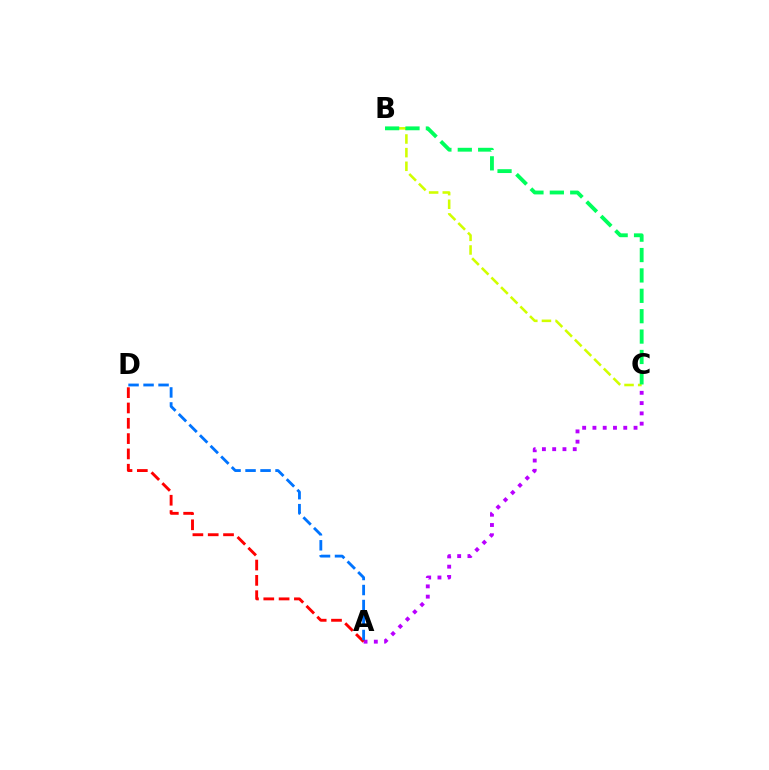{('B', 'C'): [{'color': '#d1ff00', 'line_style': 'dashed', 'thickness': 1.85}, {'color': '#00ff5c', 'line_style': 'dashed', 'thickness': 2.77}], ('A', 'C'): [{'color': '#b900ff', 'line_style': 'dotted', 'thickness': 2.79}], ('A', 'D'): [{'color': '#ff0000', 'line_style': 'dashed', 'thickness': 2.08}, {'color': '#0074ff', 'line_style': 'dashed', 'thickness': 2.04}]}